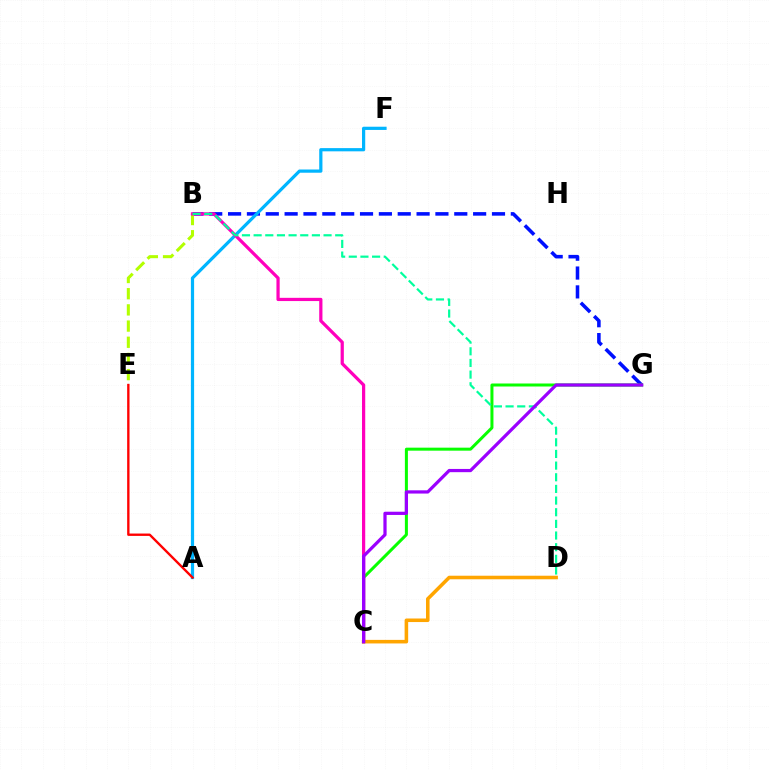{('B', 'G'): [{'color': '#0010ff', 'line_style': 'dashed', 'thickness': 2.56}], ('B', 'E'): [{'color': '#b3ff00', 'line_style': 'dashed', 'thickness': 2.2}], ('C', 'G'): [{'color': '#08ff00', 'line_style': 'solid', 'thickness': 2.17}, {'color': '#9b00ff', 'line_style': 'solid', 'thickness': 2.32}], ('C', 'D'): [{'color': '#ffa500', 'line_style': 'solid', 'thickness': 2.56}], ('A', 'F'): [{'color': '#00b5ff', 'line_style': 'solid', 'thickness': 2.31}], ('A', 'E'): [{'color': '#ff0000', 'line_style': 'solid', 'thickness': 1.7}], ('B', 'C'): [{'color': '#ff00bd', 'line_style': 'solid', 'thickness': 2.32}], ('B', 'D'): [{'color': '#00ff9d', 'line_style': 'dashed', 'thickness': 1.58}]}